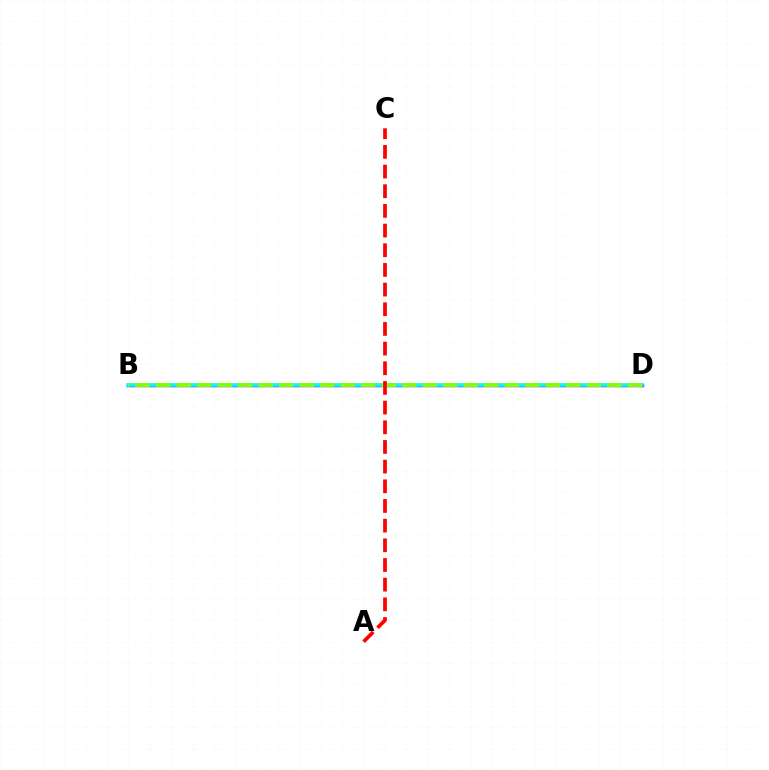{('B', 'D'): [{'color': '#7200ff', 'line_style': 'solid', 'thickness': 2.48}, {'color': '#00fff6', 'line_style': 'solid', 'thickness': 2.52}, {'color': '#84ff00', 'line_style': 'dashed', 'thickness': 2.79}], ('A', 'C'): [{'color': '#ff0000', 'line_style': 'dashed', 'thickness': 2.67}]}